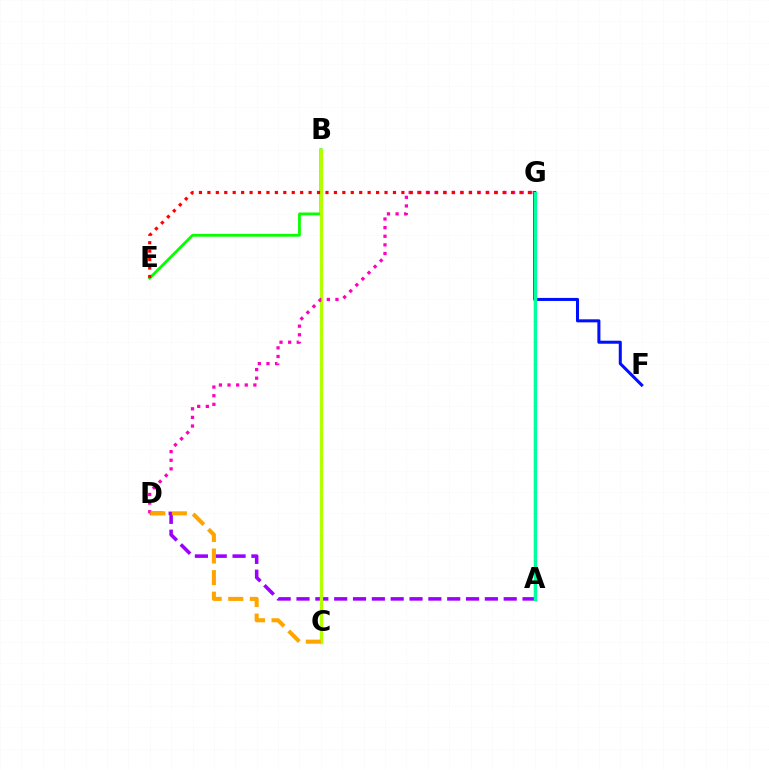{('F', 'G'): [{'color': '#0010ff', 'line_style': 'solid', 'thickness': 2.19}], ('A', 'D'): [{'color': '#9b00ff', 'line_style': 'dashed', 'thickness': 2.56}], ('B', 'E'): [{'color': '#08ff00', 'line_style': 'solid', 'thickness': 2.01}], ('A', 'G'): [{'color': '#00b5ff', 'line_style': 'solid', 'thickness': 1.59}, {'color': '#00ff9d', 'line_style': 'solid', 'thickness': 2.42}], ('B', 'C'): [{'color': '#b3ff00', 'line_style': 'solid', 'thickness': 2.42}], ('D', 'G'): [{'color': '#ff00bd', 'line_style': 'dotted', 'thickness': 2.34}], ('E', 'G'): [{'color': '#ff0000', 'line_style': 'dotted', 'thickness': 2.29}], ('C', 'D'): [{'color': '#ffa500', 'line_style': 'dashed', 'thickness': 2.93}]}